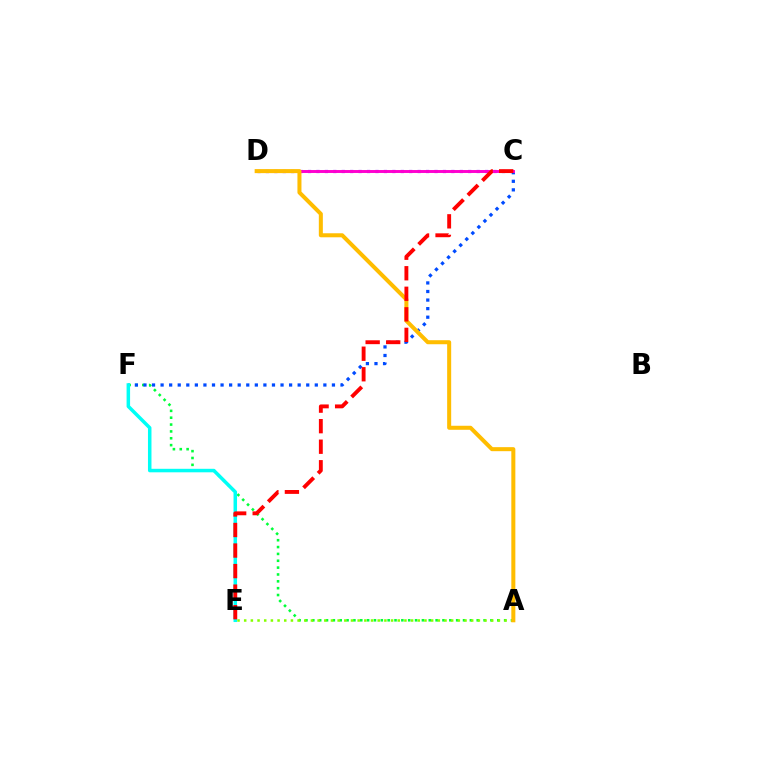{('C', 'D'): [{'color': '#7200ff', 'line_style': 'dotted', 'thickness': 2.29}, {'color': '#ff00cf', 'line_style': 'solid', 'thickness': 2.11}], ('A', 'F'): [{'color': '#00ff39', 'line_style': 'dotted', 'thickness': 1.86}], ('C', 'F'): [{'color': '#004bff', 'line_style': 'dotted', 'thickness': 2.33}], ('A', 'E'): [{'color': '#84ff00', 'line_style': 'dotted', 'thickness': 1.81}], ('A', 'D'): [{'color': '#ffbd00', 'line_style': 'solid', 'thickness': 2.9}], ('E', 'F'): [{'color': '#00fff6', 'line_style': 'solid', 'thickness': 2.52}], ('C', 'E'): [{'color': '#ff0000', 'line_style': 'dashed', 'thickness': 2.79}]}